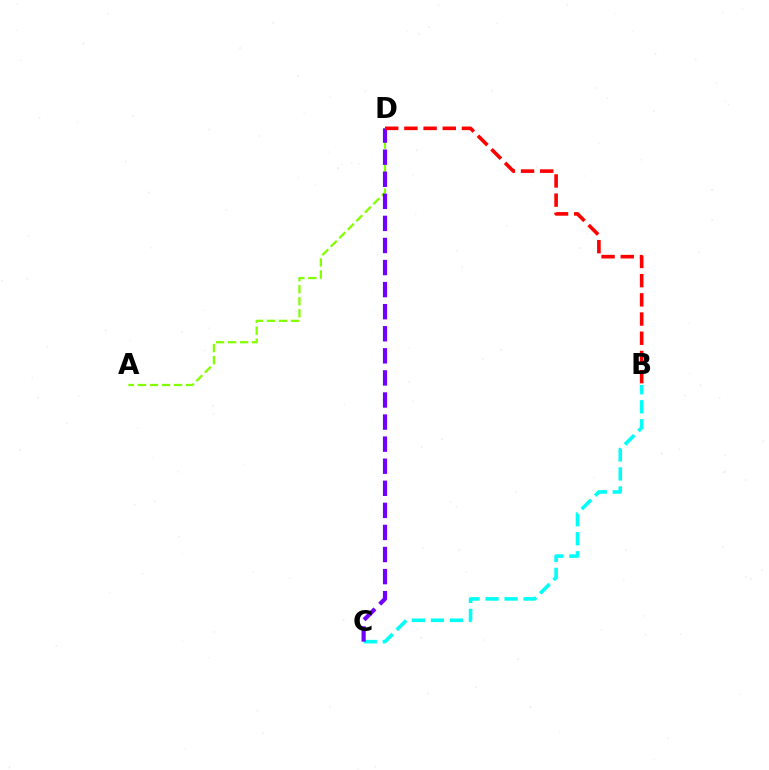{('B', 'C'): [{'color': '#00fff6', 'line_style': 'dashed', 'thickness': 2.58}], ('A', 'D'): [{'color': '#84ff00', 'line_style': 'dashed', 'thickness': 1.64}], ('C', 'D'): [{'color': '#7200ff', 'line_style': 'dashed', 'thickness': 3.0}], ('B', 'D'): [{'color': '#ff0000', 'line_style': 'dashed', 'thickness': 2.61}]}